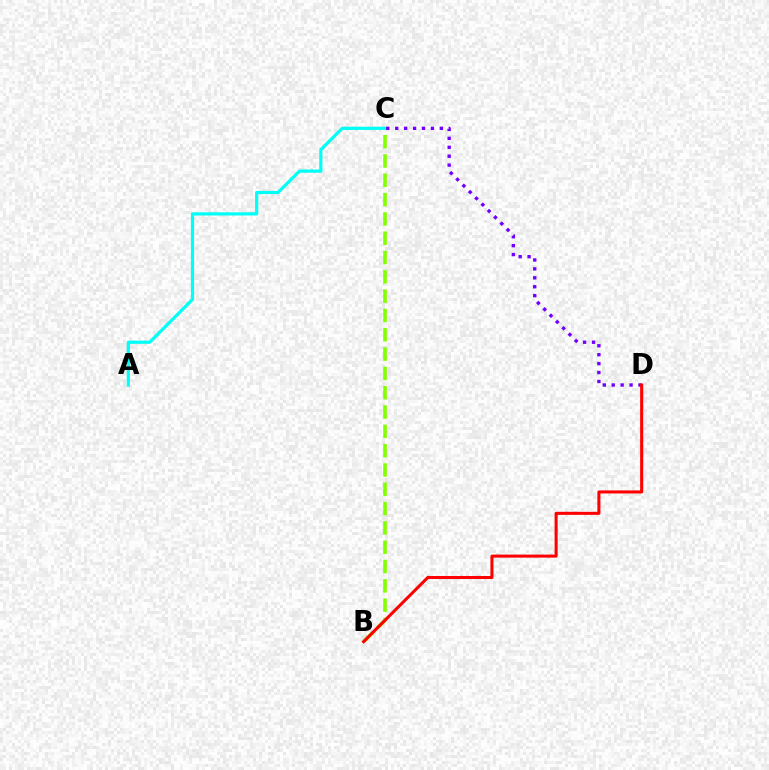{('B', 'C'): [{'color': '#84ff00', 'line_style': 'dashed', 'thickness': 2.62}], ('A', 'C'): [{'color': '#00fff6', 'line_style': 'solid', 'thickness': 2.31}], ('C', 'D'): [{'color': '#7200ff', 'line_style': 'dotted', 'thickness': 2.42}], ('B', 'D'): [{'color': '#ff0000', 'line_style': 'solid', 'thickness': 2.19}]}